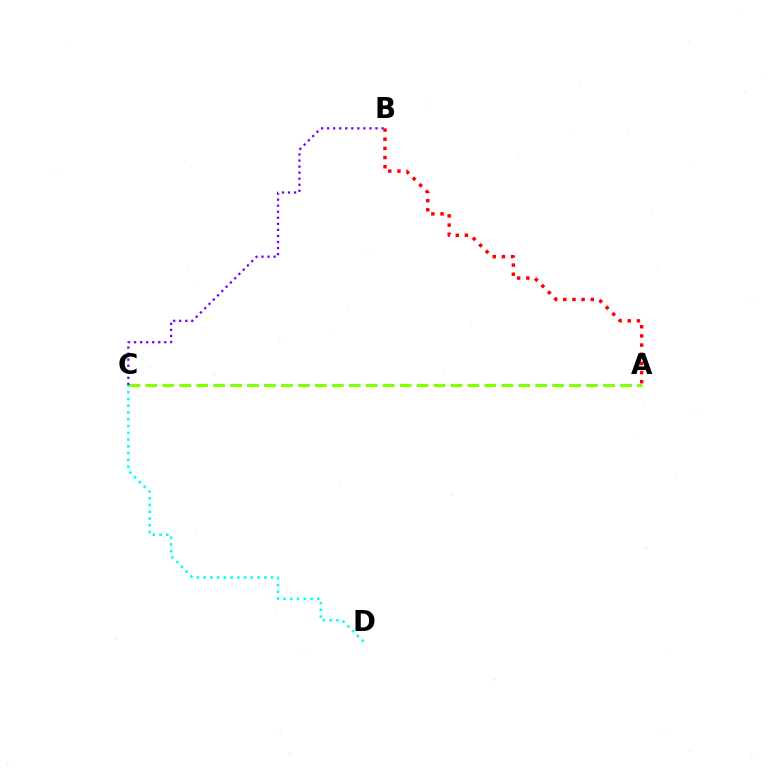{('A', 'B'): [{'color': '#ff0000', 'line_style': 'dotted', 'thickness': 2.49}], ('A', 'C'): [{'color': '#84ff00', 'line_style': 'dashed', 'thickness': 2.3}], ('C', 'D'): [{'color': '#00fff6', 'line_style': 'dotted', 'thickness': 1.84}], ('B', 'C'): [{'color': '#7200ff', 'line_style': 'dotted', 'thickness': 1.64}]}